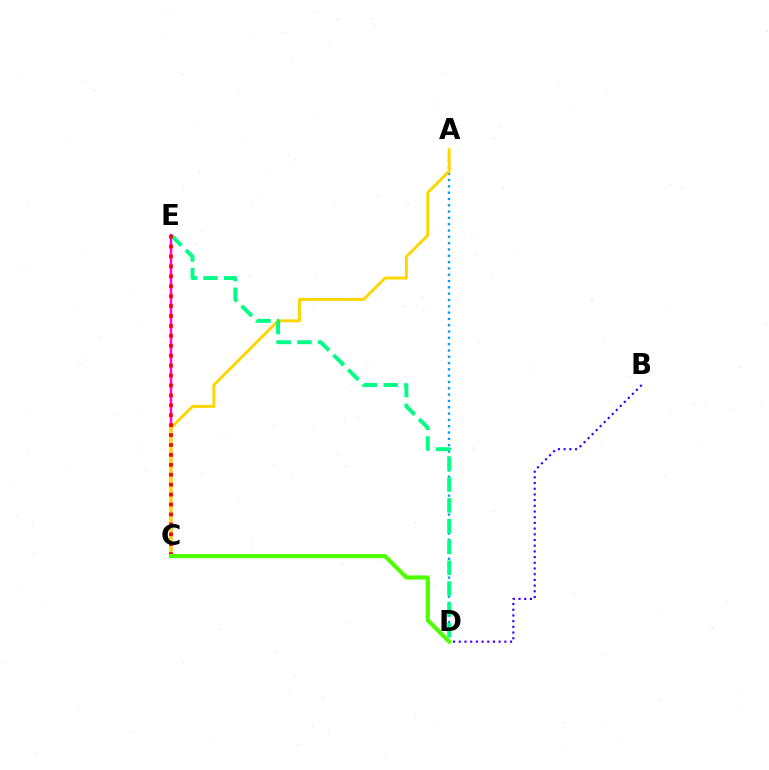{('C', 'E'): [{'color': '#ff00ed', 'line_style': 'solid', 'thickness': 1.78}, {'color': '#ff0000', 'line_style': 'dotted', 'thickness': 2.7}], ('A', 'D'): [{'color': '#009eff', 'line_style': 'dotted', 'thickness': 1.71}], ('A', 'C'): [{'color': '#ffd500', 'line_style': 'solid', 'thickness': 2.1}], ('D', 'E'): [{'color': '#00ff86', 'line_style': 'dashed', 'thickness': 2.82}], ('B', 'D'): [{'color': '#3700ff', 'line_style': 'dotted', 'thickness': 1.55}], ('C', 'D'): [{'color': '#4fff00', 'line_style': 'solid', 'thickness': 2.99}]}